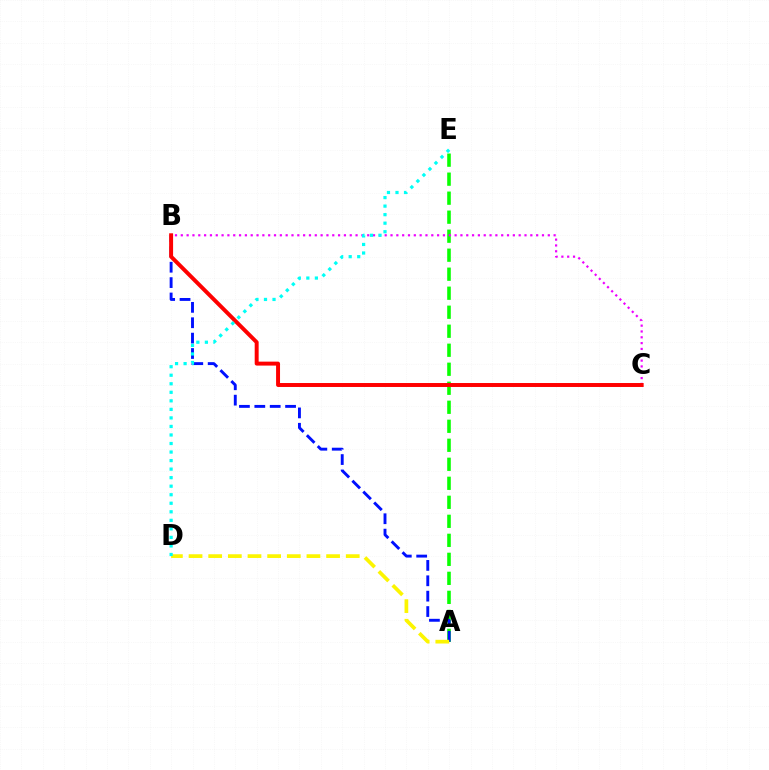{('A', 'E'): [{'color': '#08ff00', 'line_style': 'dashed', 'thickness': 2.58}], ('A', 'B'): [{'color': '#0010ff', 'line_style': 'dashed', 'thickness': 2.09}], ('A', 'D'): [{'color': '#fcf500', 'line_style': 'dashed', 'thickness': 2.67}], ('B', 'C'): [{'color': '#ee00ff', 'line_style': 'dotted', 'thickness': 1.58}, {'color': '#ff0000', 'line_style': 'solid', 'thickness': 2.85}], ('D', 'E'): [{'color': '#00fff6', 'line_style': 'dotted', 'thickness': 2.32}]}